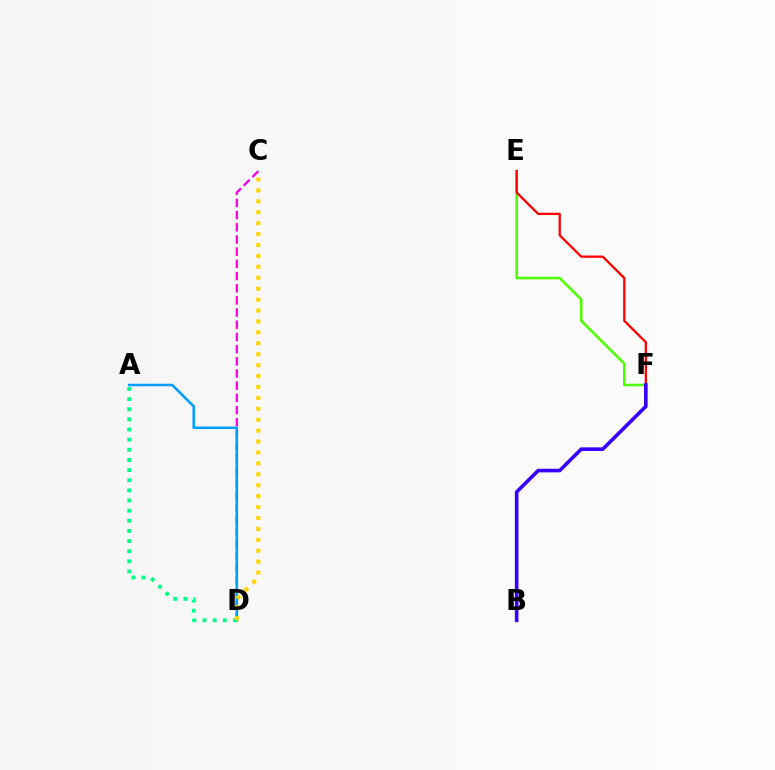{('E', 'F'): [{'color': '#4fff00', 'line_style': 'solid', 'thickness': 1.85}, {'color': '#ff0000', 'line_style': 'solid', 'thickness': 1.66}], ('C', 'D'): [{'color': '#ff00ed', 'line_style': 'dashed', 'thickness': 1.65}, {'color': '#ffd500', 'line_style': 'dotted', 'thickness': 2.97}], ('B', 'F'): [{'color': '#3700ff', 'line_style': 'solid', 'thickness': 2.6}], ('A', 'D'): [{'color': '#009eff', 'line_style': 'solid', 'thickness': 1.85}, {'color': '#00ff86', 'line_style': 'dotted', 'thickness': 2.76}]}